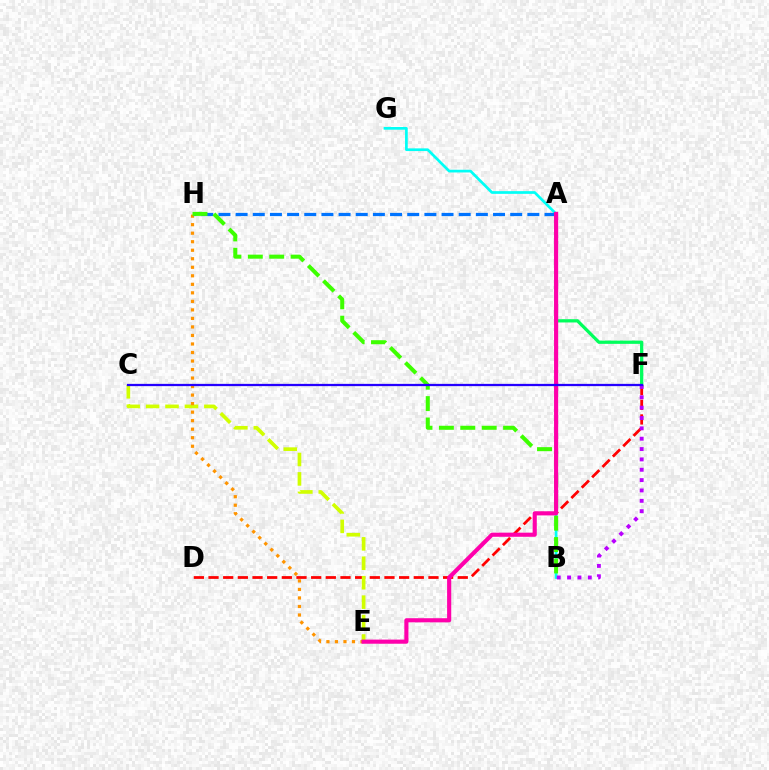{('D', 'F'): [{'color': '#ff0000', 'line_style': 'dashed', 'thickness': 1.99}], ('C', 'E'): [{'color': '#d1ff00', 'line_style': 'dashed', 'thickness': 2.64}], ('B', 'G'): [{'color': '#00fff6', 'line_style': 'solid', 'thickness': 1.94}], ('E', 'H'): [{'color': '#ff9400', 'line_style': 'dotted', 'thickness': 2.32}], ('A', 'H'): [{'color': '#0074ff', 'line_style': 'dashed', 'thickness': 2.33}], ('A', 'F'): [{'color': '#00ff5c', 'line_style': 'solid', 'thickness': 2.34}], ('B', 'F'): [{'color': '#b900ff', 'line_style': 'dotted', 'thickness': 2.81}], ('B', 'H'): [{'color': '#3dff00', 'line_style': 'dashed', 'thickness': 2.91}], ('A', 'E'): [{'color': '#ff00ac', 'line_style': 'solid', 'thickness': 2.97}], ('C', 'F'): [{'color': '#2500ff', 'line_style': 'solid', 'thickness': 1.63}]}